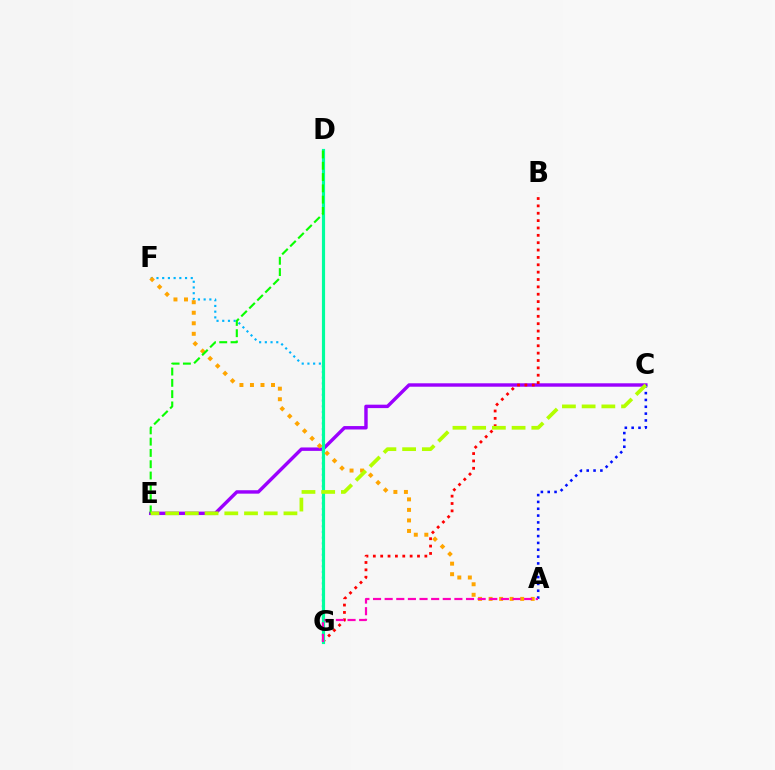{('C', 'E'): [{'color': '#9b00ff', 'line_style': 'solid', 'thickness': 2.46}, {'color': '#b3ff00', 'line_style': 'dashed', 'thickness': 2.68}], ('B', 'G'): [{'color': '#ff0000', 'line_style': 'dotted', 'thickness': 2.0}], ('F', 'G'): [{'color': '#00b5ff', 'line_style': 'dotted', 'thickness': 1.55}], ('D', 'G'): [{'color': '#00ff9d', 'line_style': 'solid', 'thickness': 2.27}], ('A', 'F'): [{'color': '#ffa500', 'line_style': 'dotted', 'thickness': 2.86}], ('A', 'C'): [{'color': '#0010ff', 'line_style': 'dotted', 'thickness': 1.86}], ('D', 'E'): [{'color': '#08ff00', 'line_style': 'dashed', 'thickness': 1.53}], ('A', 'G'): [{'color': '#ff00bd', 'line_style': 'dashed', 'thickness': 1.58}]}